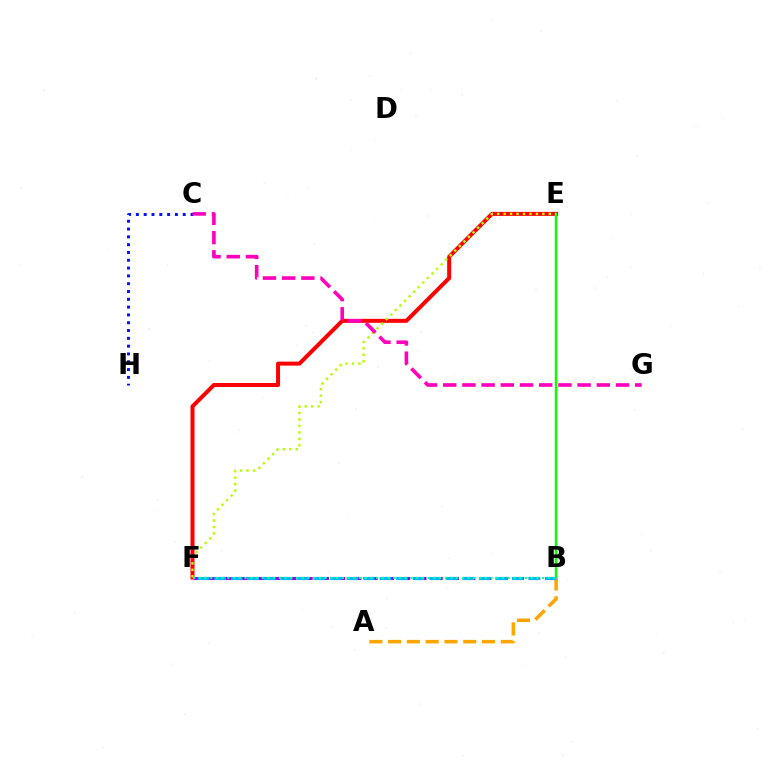{('E', 'F'): [{'color': '#ff0000', 'line_style': 'solid', 'thickness': 2.88}, {'color': '#b3ff00', 'line_style': 'dotted', 'thickness': 1.76}], ('B', 'F'): [{'color': '#9b00ff', 'line_style': 'dashed', 'thickness': 2.21}, {'color': '#00b5ff', 'line_style': 'dashed', 'thickness': 2.25}, {'color': '#00ff9d', 'line_style': 'dotted', 'thickness': 1.55}], ('B', 'E'): [{'color': '#08ff00', 'line_style': 'solid', 'thickness': 1.79}], ('C', 'H'): [{'color': '#0010ff', 'line_style': 'dotted', 'thickness': 2.12}], ('C', 'G'): [{'color': '#ff00bd', 'line_style': 'dashed', 'thickness': 2.61}], ('A', 'B'): [{'color': '#ffa500', 'line_style': 'dashed', 'thickness': 2.55}]}